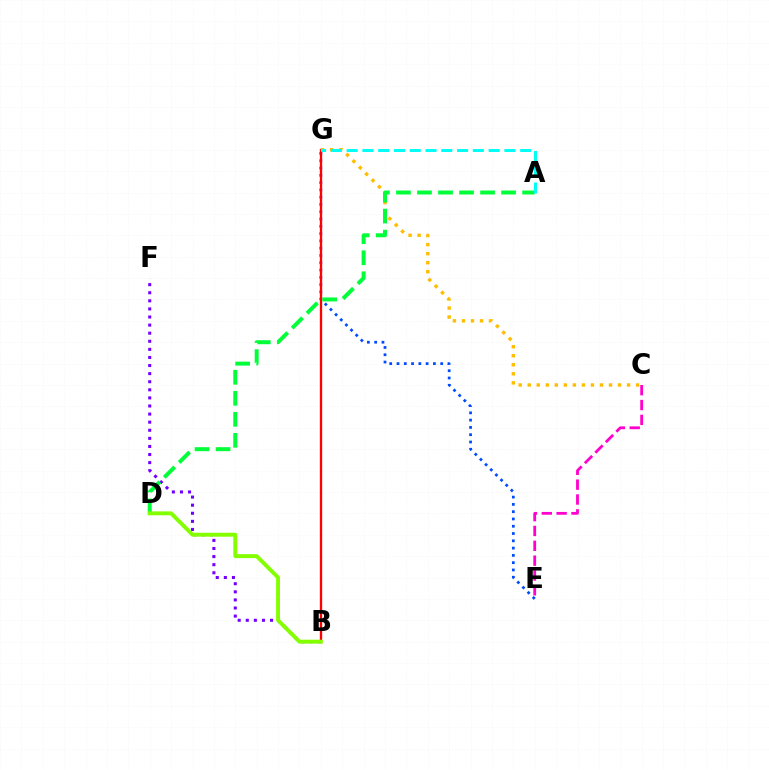{('B', 'F'): [{'color': '#7200ff', 'line_style': 'dotted', 'thickness': 2.2}], ('E', 'G'): [{'color': '#004bff', 'line_style': 'dotted', 'thickness': 1.98}], ('C', 'E'): [{'color': '#ff00cf', 'line_style': 'dashed', 'thickness': 2.02}], ('B', 'G'): [{'color': '#ff0000', 'line_style': 'solid', 'thickness': 1.67}], ('C', 'G'): [{'color': '#ffbd00', 'line_style': 'dotted', 'thickness': 2.45}], ('A', 'D'): [{'color': '#00ff39', 'line_style': 'dashed', 'thickness': 2.86}], ('A', 'G'): [{'color': '#00fff6', 'line_style': 'dashed', 'thickness': 2.14}], ('B', 'D'): [{'color': '#84ff00', 'line_style': 'solid', 'thickness': 2.83}]}